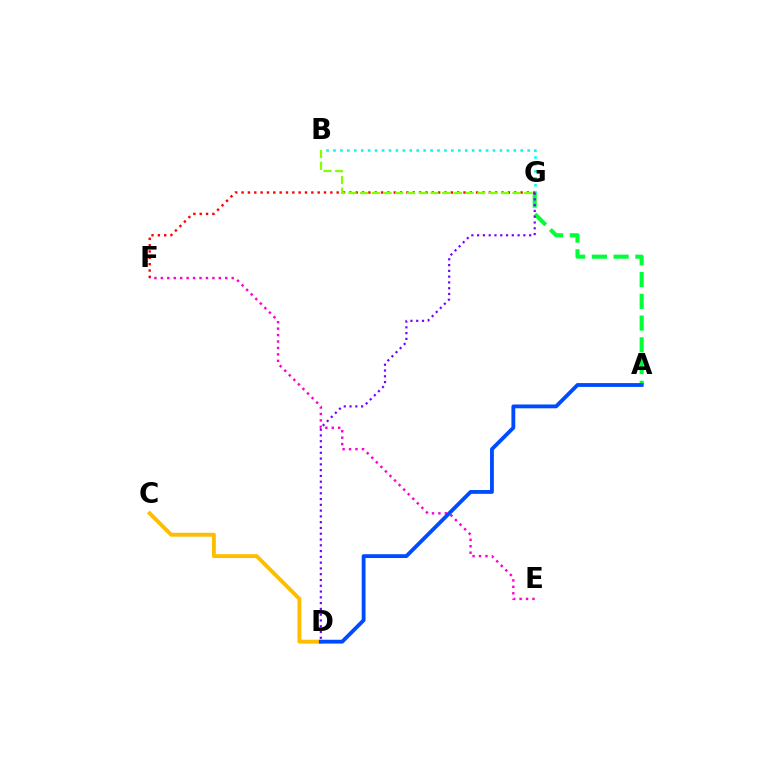{('B', 'G'): [{'color': '#00fff6', 'line_style': 'dotted', 'thickness': 1.88}, {'color': '#84ff00', 'line_style': 'dashed', 'thickness': 1.59}], ('E', 'F'): [{'color': '#ff00cf', 'line_style': 'dotted', 'thickness': 1.75}], ('C', 'D'): [{'color': '#ffbd00', 'line_style': 'solid', 'thickness': 2.81}], ('A', 'G'): [{'color': '#00ff39', 'line_style': 'dashed', 'thickness': 2.95}], ('F', 'G'): [{'color': '#ff0000', 'line_style': 'dotted', 'thickness': 1.72}], ('D', 'G'): [{'color': '#7200ff', 'line_style': 'dotted', 'thickness': 1.57}], ('A', 'D'): [{'color': '#004bff', 'line_style': 'solid', 'thickness': 2.76}]}